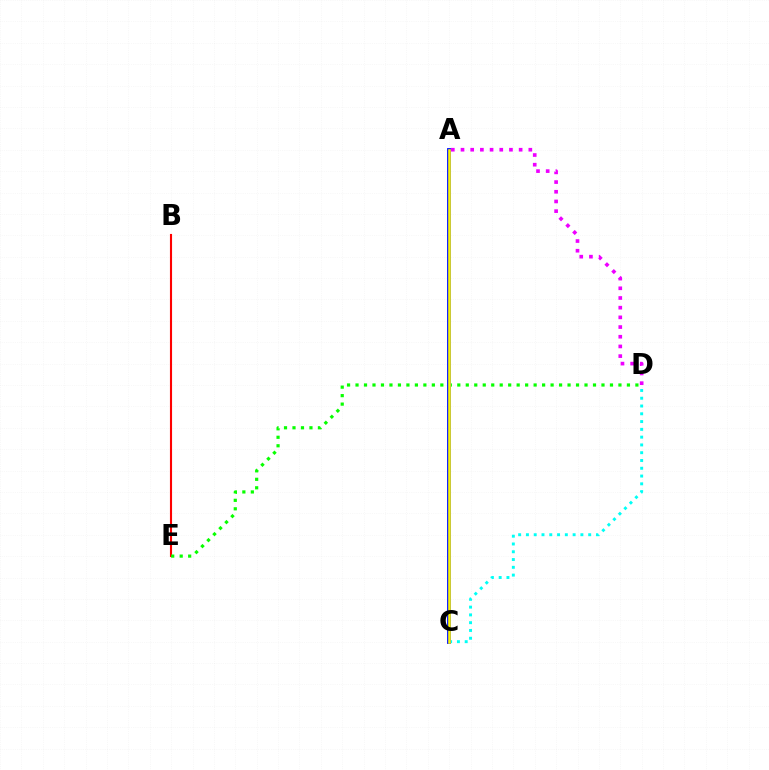{('B', 'E'): [{'color': '#ff0000', 'line_style': 'solid', 'thickness': 1.52}], ('D', 'E'): [{'color': '#08ff00', 'line_style': 'dotted', 'thickness': 2.3}], ('C', 'D'): [{'color': '#00fff6', 'line_style': 'dotted', 'thickness': 2.11}], ('A', 'D'): [{'color': '#ee00ff', 'line_style': 'dotted', 'thickness': 2.63}], ('A', 'C'): [{'color': '#0010ff', 'line_style': 'solid', 'thickness': 2.76}, {'color': '#fcf500', 'line_style': 'solid', 'thickness': 1.86}]}